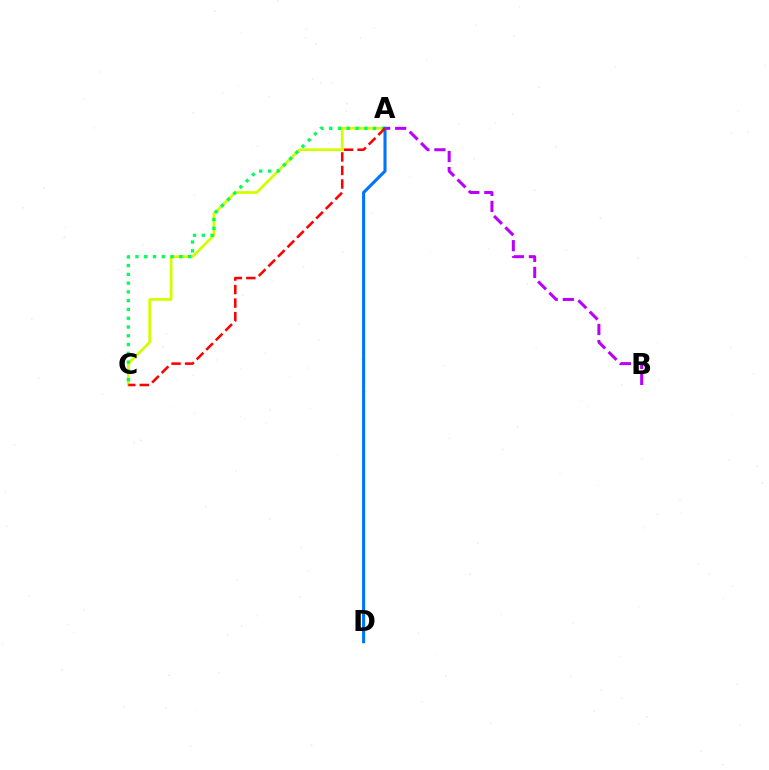{('A', 'C'): [{'color': '#d1ff00', 'line_style': 'solid', 'thickness': 1.98}, {'color': '#00ff5c', 'line_style': 'dotted', 'thickness': 2.38}, {'color': '#ff0000', 'line_style': 'dashed', 'thickness': 1.84}], ('A', 'B'): [{'color': '#b900ff', 'line_style': 'dashed', 'thickness': 2.18}], ('A', 'D'): [{'color': '#0074ff', 'line_style': 'solid', 'thickness': 2.22}]}